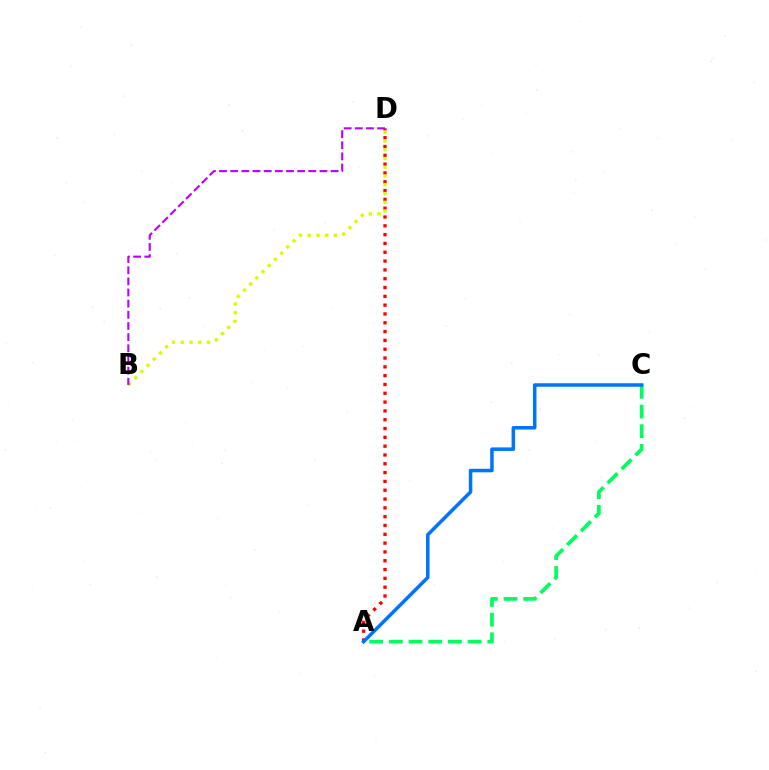{('A', 'C'): [{'color': '#00ff5c', 'line_style': 'dashed', 'thickness': 2.67}, {'color': '#0074ff', 'line_style': 'solid', 'thickness': 2.53}], ('A', 'D'): [{'color': '#ff0000', 'line_style': 'dotted', 'thickness': 2.39}], ('B', 'D'): [{'color': '#d1ff00', 'line_style': 'dotted', 'thickness': 2.38}, {'color': '#b900ff', 'line_style': 'dashed', 'thickness': 1.52}]}